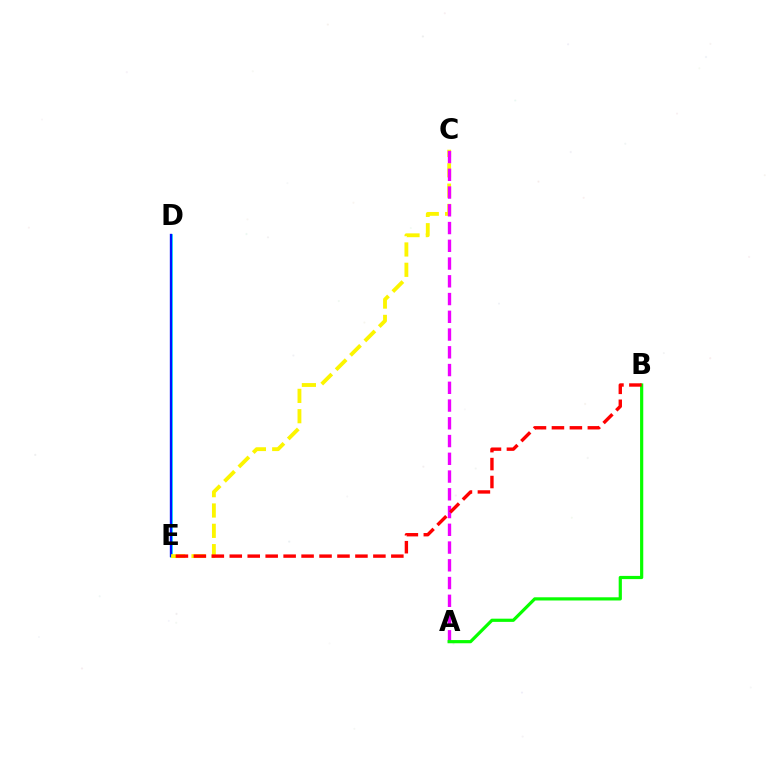{('D', 'E'): [{'color': '#00fff6', 'line_style': 'solid', 'thickness': 1.93}, {'color': '#0010ff', 'line_style': 'solid', 'thickness': 1.69}], ('C', 'E'): [{'color': '#fcf500', 'line_style': 'dashed', 'thickness': 2.76}], ('A', 'C'): [{'color': '#ee00ff', 'line_style': 'dashed', 'thickness': 2.41}], ('A', 'B'): [{'color': '#08ff00', 'line_style': 'solid', 'thickness': 2.3}], ('B', 'E'): [{'color': '#ff0000', 'line_style': 'dashed', 'thickness': 2.44}]}